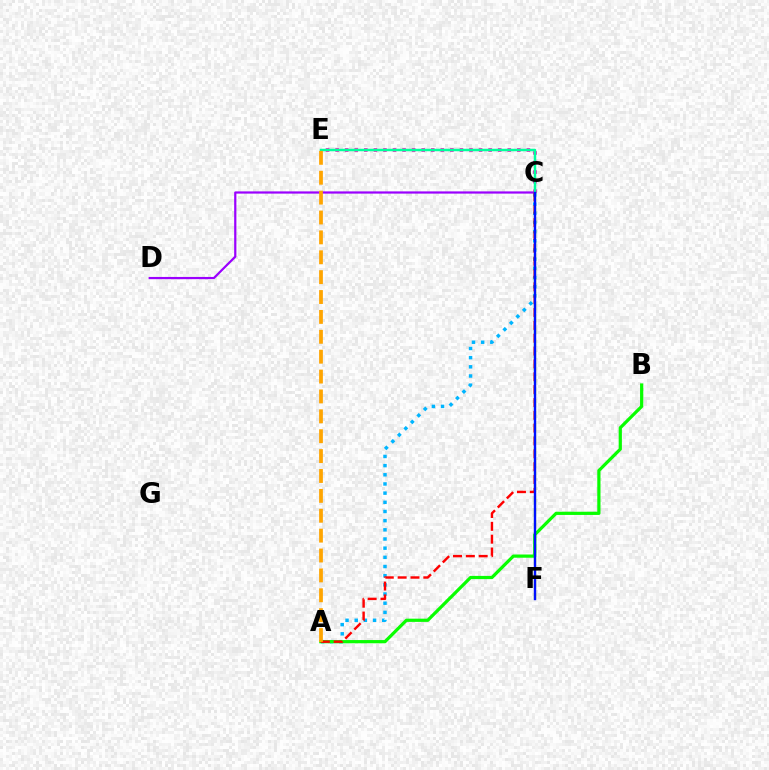{('C', 'E'): [{'color': '#ff00bd', 'line_style': 'dotted', 'thickness': 2.6}, {'color': '#00ff9d', 'line_style': 'solid', 'thickness': 1.8}], ('A', 'C'): [{'color': '#00b5ff', 'line_style': 'dotted', 'thickness': 2.49}, {'color': '#ff0000', 'line_style': 'dashed', 'thickness': 1.75}], ('C', 'F'): [{'color': '#b3ff00', 'line_style': 'dashed', 'thickness': 1.65}, {'color': '#0010ff', 'line_style': 'solid', 'thickness': 1.73}], ('A', 'B'): [{'color': '#08ff00', 'line_style': 'solid', 'thickness': 2.31}], ('C', 'D'): [{'color': '#9b00ff', 'line_style': 'solid', 'thickness': 1.6}], ('A', 'E'): [{'color': '#ffa500', 'line_style': 'dashed', 'thickness': 2.7}]}